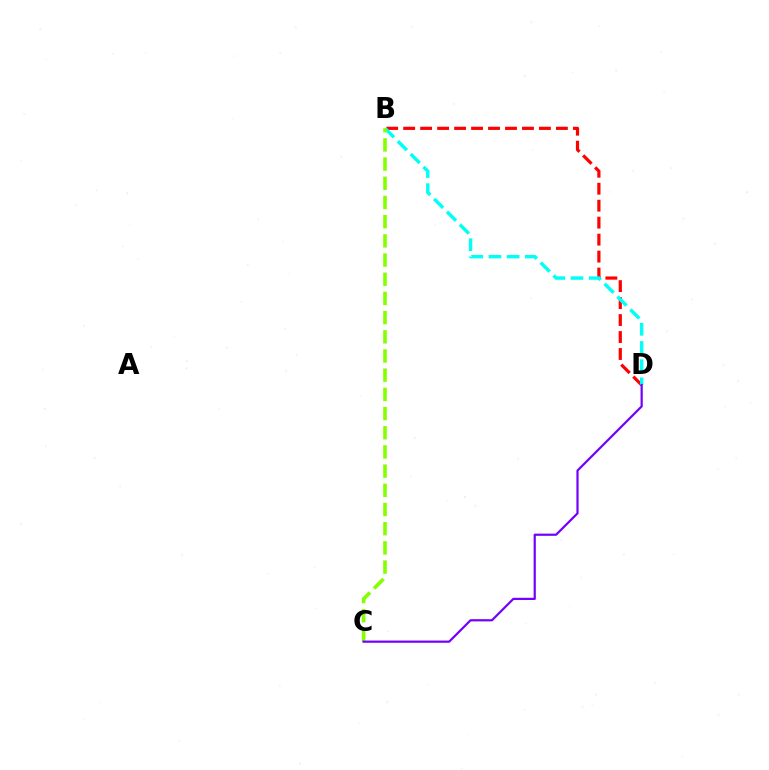{('B', 'D'): [{'color': '#ff0000', 'line_style': 'dashed', 'thickness': 2.31}, {'color': '#00fff6', 'line_style': 'dashed', 'thickness': 2.47}], ('B', 'C'): [{'color': '#84ff00', 'line_style': 'dashed', 'thickness': 2.61}], ('C', 'D'): [{'color': '#7200ff', 'line_style': 'solid', 'thickness': 1.59}]}